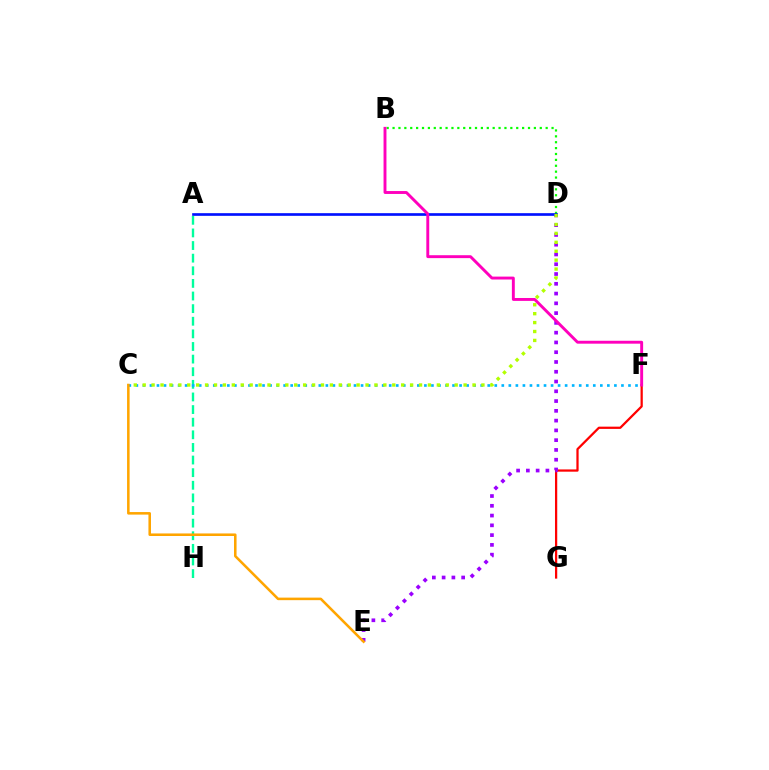{('F', 'G'): [{'color': '#ff0000', 'line_style': 'solid', 'thickness': 1.62}], ('D', 'E'): [{'color': '#9b00ff', 'line_style': 'dotted', 'thickness': 2.66}], ('A', 'H'): [{'color': '#00ff9d', 'line_style': 'dashed', 'thickness': 1.71}], ('B', 'D'): [{'color': '#08ff00', 'line_style': 'dotted', 'thickness': 1.6}], ('A', 'D'): [{'color': '#0010ff', 'line_style': 'solid', 'thickness': 1.92}], ('C', 'F'): [{'color': '#00b5ff', 'line_style': 'dotted', 'thickness': 1.91}], ('B', 'F'): [{'color': '#ff00bd', 'line_style': 'solid', 'thickness': 2.09}], ('C', 'D'): [{'color': '#b3ff00', 'line_style': 'dotted', 'thickness': 2.42}], ('C', 'E'): [{'color': '#ffa500', 'line_style': 'solid', 'thickness': 1.84}]}